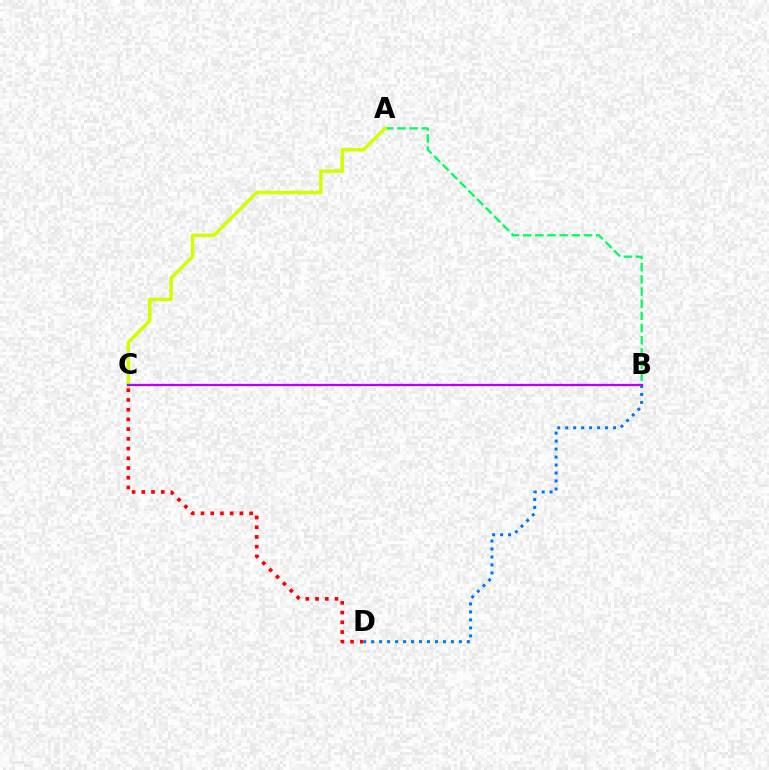{('A', 'B'): [{'color': '#00ff5c', 'line_style': 'dashed', 'thickness': 1.65}], ('C', 'D'): [{'color': '#ff0000', 'line_style': 'dotted', 'thickness': 2.64}], ('B', 'D'): [{'color': '#0074ff', 'line_style': 'dotted', 'thickness': 2.17}], ('A', 'C'): [{'color': '#d1ff00', 'line_style': 'solid', 'thickness': 2.5}], ('B', 'C'): [{'color': '#b900ff', 'line_style': 'solid', 'thickness': 1.62}]}